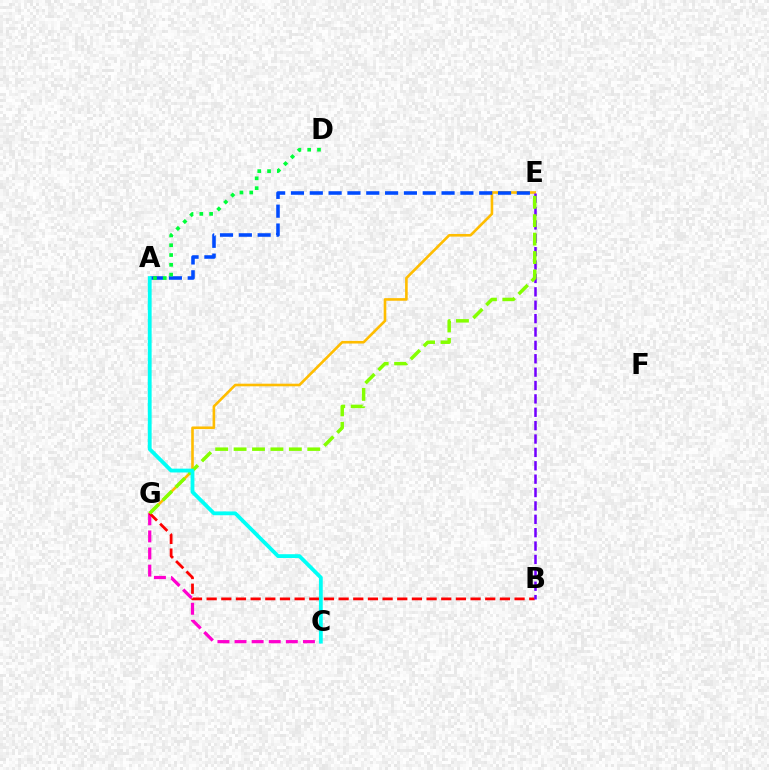{('E', 'G'): [{'color': '#ffbd00', 'line_style': 'solid', 'thickness': 1.88}, {'color': '#84ff00', 'line_style': 'dashed', 'thickness': 2.5}], ('A', 'E'): [{'color': '#004bff', 'line_style': 'dashed', 'thickness': 2.56}], ('A', 'D'): [{'color': '#00ff39', 'line_style': 'dotted', 'thickness': 2.66}], ('C', 'G'): [{'color': '#ff00cf', 'line_style': 'dashed', 'thickness': 2.32}], ('B', 'G'): [{'color': '#ff0000', 'line_style': 'dashed', 'thickness': 1.99}], ('B', 'E'): [{'color': '#7200ff', 'line_style': 'dashed', 'thickness': 1.82}], ('A', 'C'): [{'color': '#00fff6', 'line_style': 'solid', 'thickness': 2.74}]}